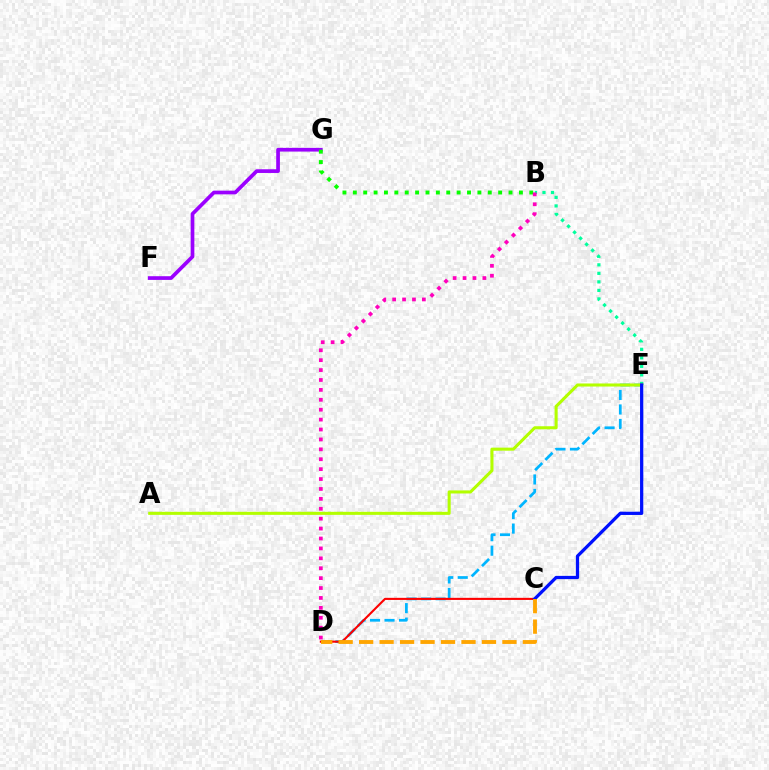{('B', 'E'): [{'color': '#00ff9d', 'line_style': 'dotted', 'thickness': 2.31}], ('D', 'E'): [{'color': '#00b5ff', 'line_style': 'dashed', 'thickness': 1.97}], ('A', 'E'): [{'color': '#b3ff00', 'line_style': 'solid', 'thickness': 2.21}], ('C', 'D'): [{'color': '#ff0000', 'line_style': 'solid', 'thickness': 1.51}, {'color': '#ffa500', 'line_style': 'dashed', 'thickness': 2.78}], ('F', 'G'): [{'color': '#9b00ff', 'line_style': 'solid', 'thickness': 2.66}], ('B', 'G'): [{'color': '#08ff00', 'line_style': 'dotted', 'thickness': 2.82}], ('C', 'E'): [{'color': '#0010ff', 'line_style': 'solid', 'thickness': 2.34}], ('B', 'D'): [{'color': '#ff00bd', 'line_style': 'dotted', 'thickness': 2.69}]}